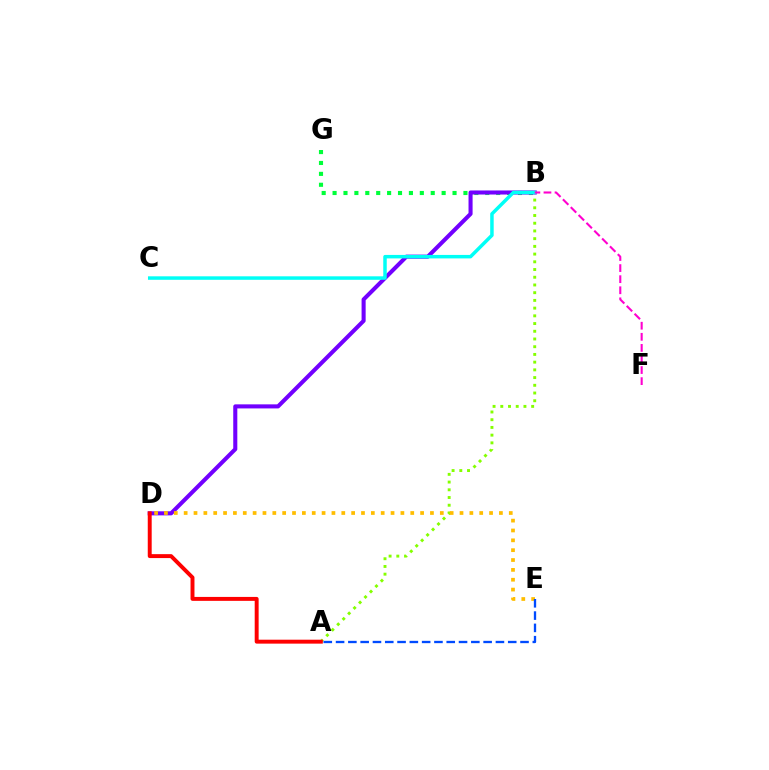{('B', 'G'): [{'color': '#00ff39', 'line_style': 'dotted', 'thickness': 2.96}], ('A', 'B'): [{'color': '#84ff00', 'line_style': 'dotted', 'thickness': 2.1}], ('B', 'D'): [{'color': '#7200ff', 'line_style': 'solid', 'thickness': 2.93}], ('D', 'E'): [{'color': '#ffbd00', 'line_style': 'dotted', 'thickness': 2.68}], ('B', 'C'): [{'color': '#00fff6', 'line_style': 'solid', 'thickness': 2.51}], ('B', 'F'): [{'color': '#ff00cf', 'line_style': 'dashed', 'thickness': 1.51}], ('A', 'E'): [{'color': '#004bff', 'line_style': 'dashed', 'thickness': 1.67}], ('A', 'D'): [{'color': '#ff0000', 'line_style': 'solid', 'thickness': 2.83}]}